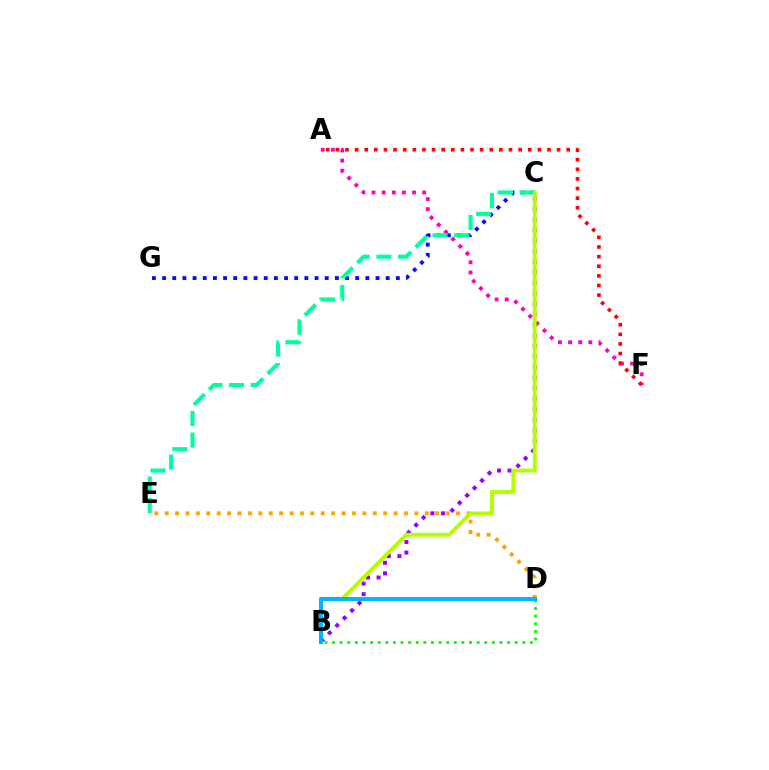{('A', 'F'): [{'color': '#ff00bd', 'line_style': 'dotted', 'thickness': 2.75}, {'color': '#ff0000', 'line_style': 'dotted', 'thickness': 2.61}], ('C', 'G'): [{'color': '#0010ff', 'line_style': 'dotted', 'thickness': 2.76}], ('C', 'E'): [{'color': '#00ff9d', 'line_style': 'dashed', 'thickness': 2.94}], ('B', 'C'): [{'color': '#9b00ff', 'line_style': 'dotted', 'thickness': 2.86}, {'color': '#b3ff00', 'line_style': 'solid', 'thickness': 2.81}], ('D', 'E'): [{'color': '#ffa500', 'line_style': 'dotted', 'thickness': 2.83}], ('B', 'D'): [{'color': '#08ff00', 'line_style': 'dotted', 'thickness': 2.07}, {'color': '#00b5ff', 'line_style': 'solid', 'thickness': 2.9}]}